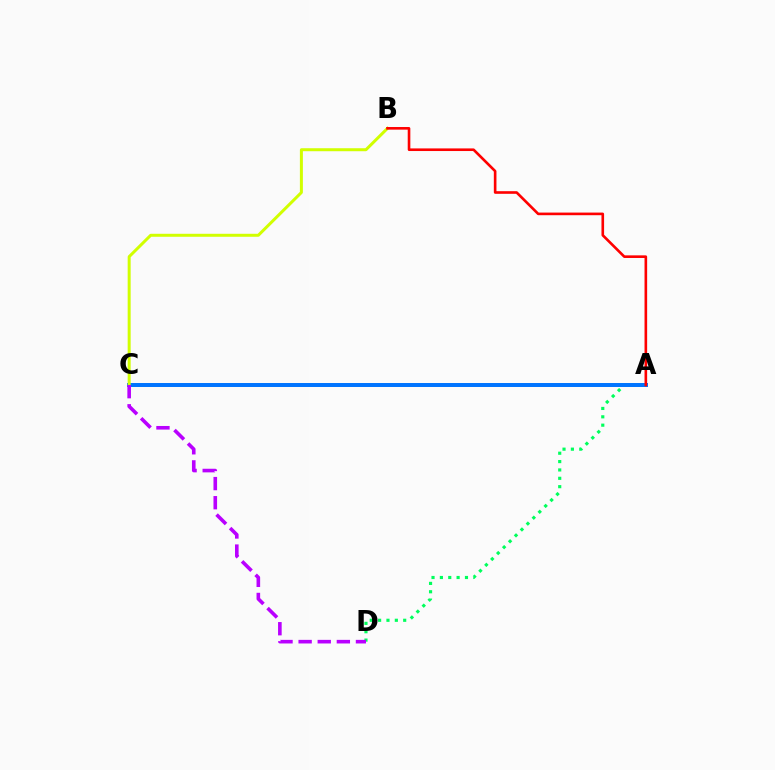{('A', 'D'): [{'color': '#00ff5c', 'line_style': 'dotted', 'thickness': 2.27}], ('A', 'C'): [{'color': '#0074ff', 'line_style': 'solid', 'thickness': 2.86}], ('B', 'C'): [{'color': '#d1ff00', 'line_style': 'solid', 'thickness': 2.15}], ('A', 'B'): [{'color': '#ff0000', 'line_style': 'solid', 'thickness': 1.89}], ('C', 'D'): [{'color': '#b900ff', 'line_style': 'dashed', 'thickness': 2.6}]}